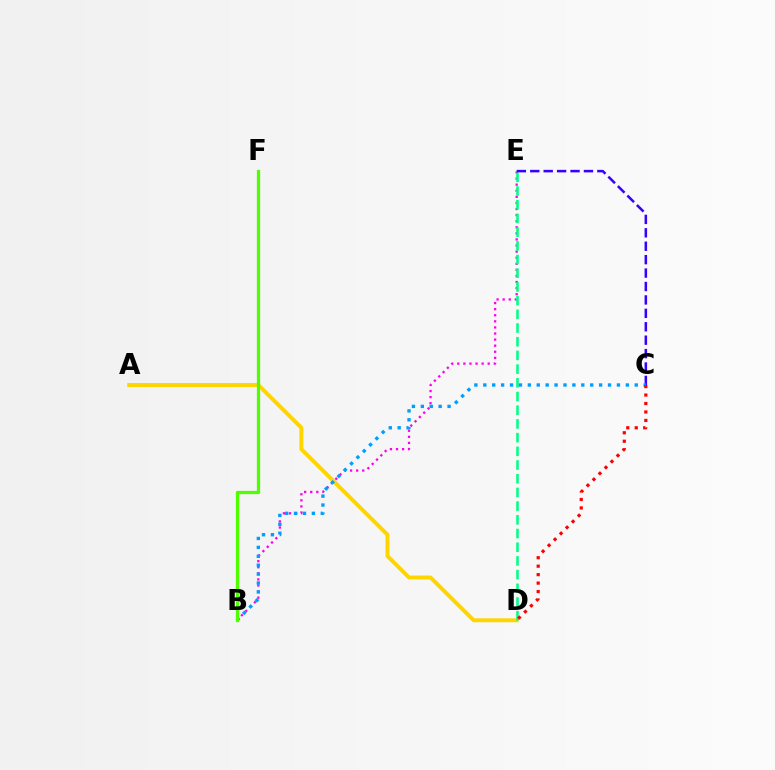{('B', 'E'): [{'color': '#ff00ed', 'line_style': 'dotted', 'thickness': 1.65}], ('A', 'D'): [{'color': '#ffd500', 'line_style': 'solid', 'thickness': 2.83}], ('D', 'E'): [{'color': '#00ff86', 'line_style': 'dashed', 'thickness': 1.86}], ('C', 'E'): [{'color': '#3700ff', 'line_style': 'dashed', 'thickness': 1.82}], ('B', 'C'): [{'color': '#009eff', 'line_style': 'dotted', 'thickness': 2.42}], ('B', 'F'): [{'color': '#4fff00', 'line_style': 'solid', 'thickness': 2.36}], ('C', 'D'): [{'color': '#ff0000', 'line_style': 'dotted', 'thickness': 2.3}]}